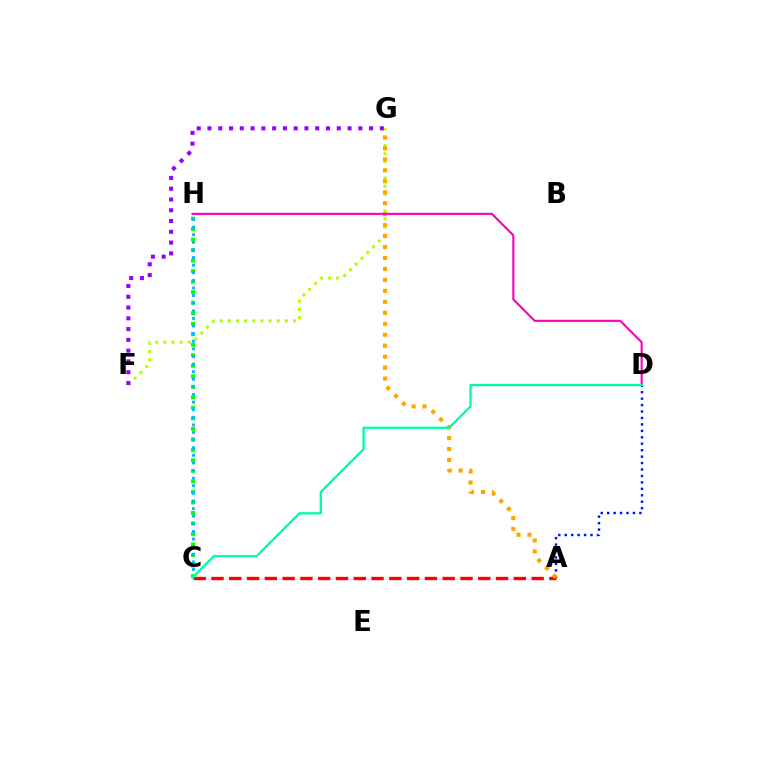{('A', 'D'): [{'color': '#0010ff', 'line_style': 'dotted', 'thickness': 1.75}], ('C', 'H'): [{'color': '#08ff00', 'line_style': 'dotted', 'thickness': 2.86}, {'color': '#00b5ff', 'line_style': 'dotted', 'thickness': 2.07}], ('F', 'G'): [{'color': '#b3ff00', 'line_style': 'dotted', 'thickness': 2.21}, {'color': '#9b00ff', 'line_style': 'dotted', 'thickness': 2.93}], ('A', 'C'): [{'color': '#ff0000', 'line_style': 'dashed', 'thickness': 2.42}], ('A', 'G'): [{'color': '#ffa500', 'line_style': 'dotted', 'thickness': 2.98}], ('D', 'H'): [{'color': '#ff00bd', 'line_style': 'solid', 'thickness': 1.54}], ('C', 'D'): [{'color': '#00ff9d', 'line_style': 'solid', 'thickness': 1.68}]}